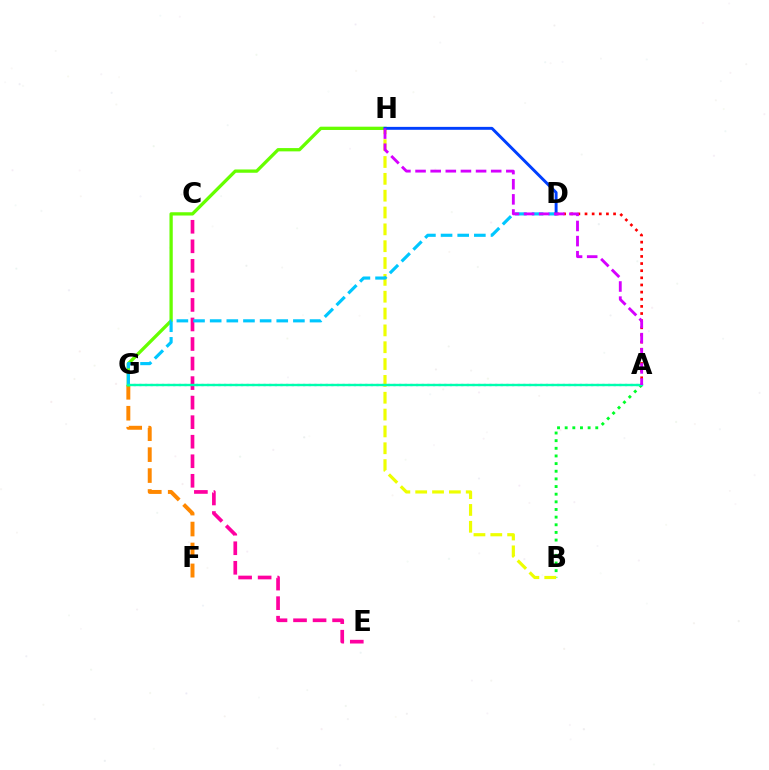{('A', 'B'): [{'color': '#00ff27', 'line_style': 'dotted', 'thickness': 2.08}], ('A', 'G'): [{'color': '#4f00ff', 'line_style': 'dotted', 'thickness': 1.53}, {'color': '#00ffaf', 'line_style': 'solid', 'thickness': 1.71}], ('A', 'D'): [{'color': '#ff0000', 'line_style': 'dotted', 'thickness': 1.94}], ('C', 'E'): [{'color': '#ff00a0', 'line_style': 'dashed', 'thickness': 2.65}], ('F', 'G'): [{'color': '#ff8800', 'line_style': 'dashed', 'thickness': 2.84}], ('B', 'H'): [{'color': '#eeff00', 'line_style': 'dashed', 'thickness': 2.29}], ('G', 'H'): [{'color': '#66ff00', 'line_style': 'solid', 'thickness': 2.37}], ('D', 'G'): [{'color': '#00c7ff', 'line_style': 'dashed', 'thickness': 2.26}], ('D', 'H'): [{'color': '#003fff', 'line_style': 'solid', 'thickness': 2.1}], ('A', 'H'): [{'color': '#d600ff', 'line_style': 'dashed', 'thickness': 2.06}]}